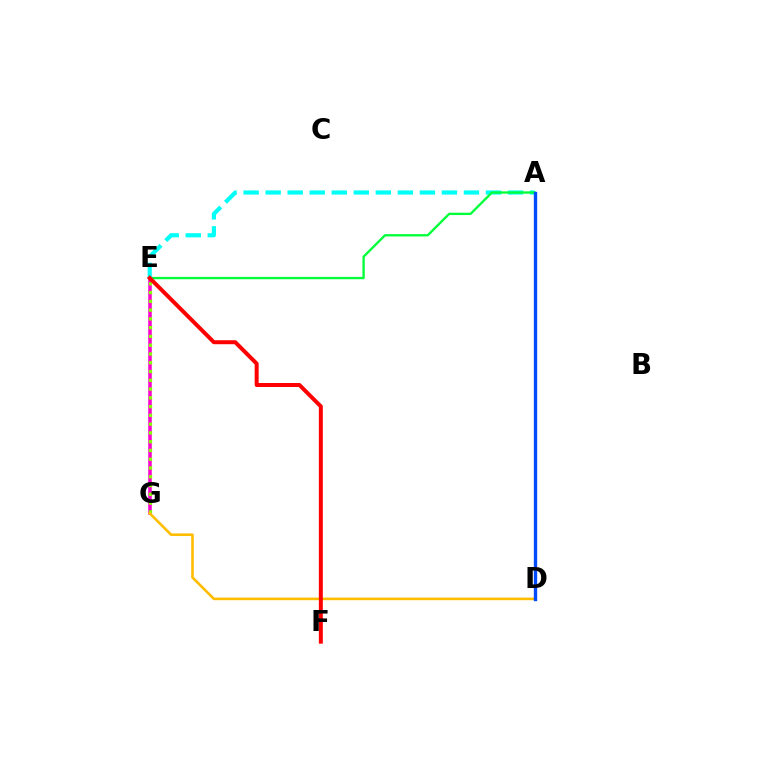{('E', 'G'): [{'color': '#ff00cf', 'line_style': 'solid', 'thickness': 2.55}, {'color': '#84ff00', 'line_style': 'dotted', 'thickness': 2.38}], ('A', 'E'): [{'color': '#00fff6', 'line_style': 'dashed', 'thickness': 2.99}, {'color': '#00ff39', 'line_style': 'solid', 'thickness': 1.67}], ('D', 'G'): [{'color': '#ffbd00', 'line_style': 'solid', 'thickness': 1.88}], ('A', 'D'): [{'color': '#7200ff', 'line_style': 'dotted', 'thickness': 2.03}, {'color': '#004bff', 'line_style': 'solid', 'thickness': 2.41}], ('E', 'F'): [{'color': '#ff0000', 'line_style': 'solid', 'thickness': 2.87}]}